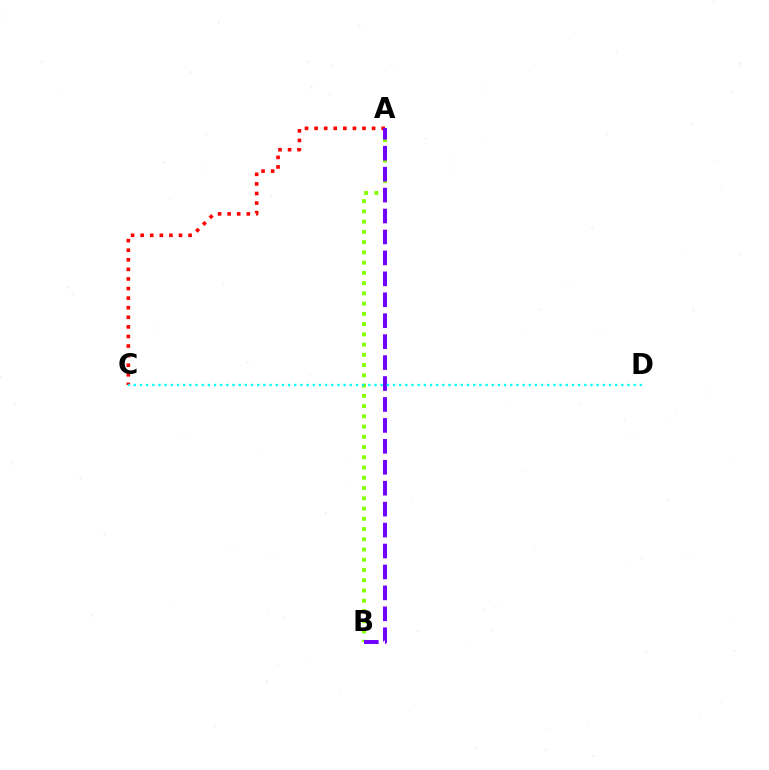{('A', 'B'): [{'color': '#84ff00', 'line_style': 'dotted', 'thickness': 2.78}, {'color': '#7200ff', 'line_style': 'dashed', 'thickness': 2.84}], ('A', 'C'): [{'color': '#ff0000', 'line_style': 'dotted', 'thickness': 2.6}], ('C', 'D'): [{'color': '#00fff6', 'line_style': 'dotted', 'thickness': 1.68}]}